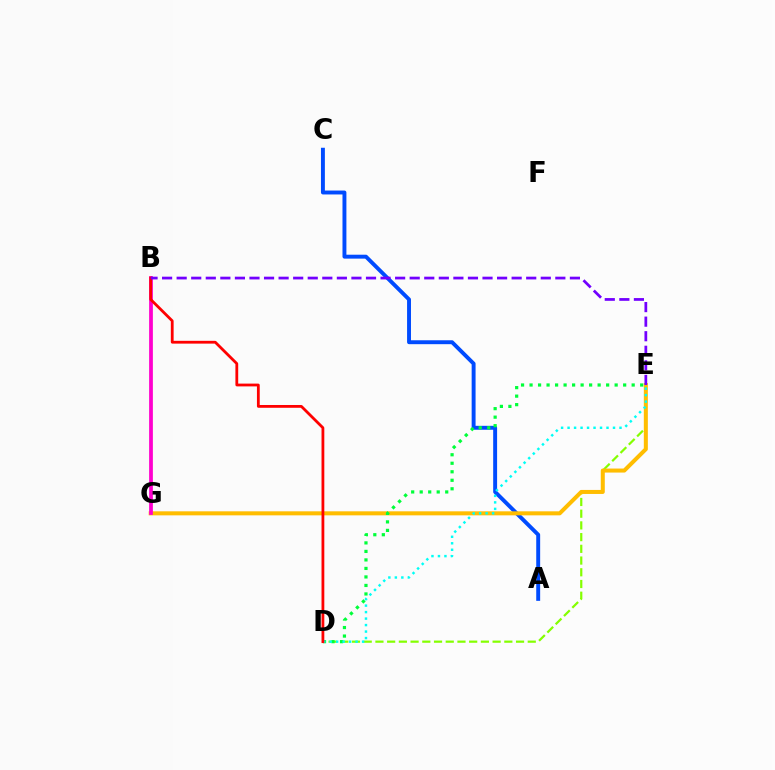{('A', 'C'): [{'color': '#004bff', 'line_style': 'solid', 'thickness': 2.82}], ('D', 'E'): [{'color': '#84ff00', 'line_style': 'dashed', 'thickness': 1.59}, {'color': '#00ff39', 'line_style': 'dotted', 'thickness': 2.31}, {'color': '#00fff6', 'line_style': 'dotted', 'thickness': 1.76}], ('E', 'G'): [{'color': '#ffbd00', 'line_style': 'solid', 'thickness': 2.9}], ('B', 'G'): [{'color': '#ff00cf', 'line_style': 'solid', 'thickness': 2.71}], ('B', 'D'): [{'color': '#ff0000', 'line_style': 'solid', 'thickness': 2.01}], ('B', 'E'): [{'color': '#7200ff', 'line_style': 'dashed', 'thickness': 1.98}]}